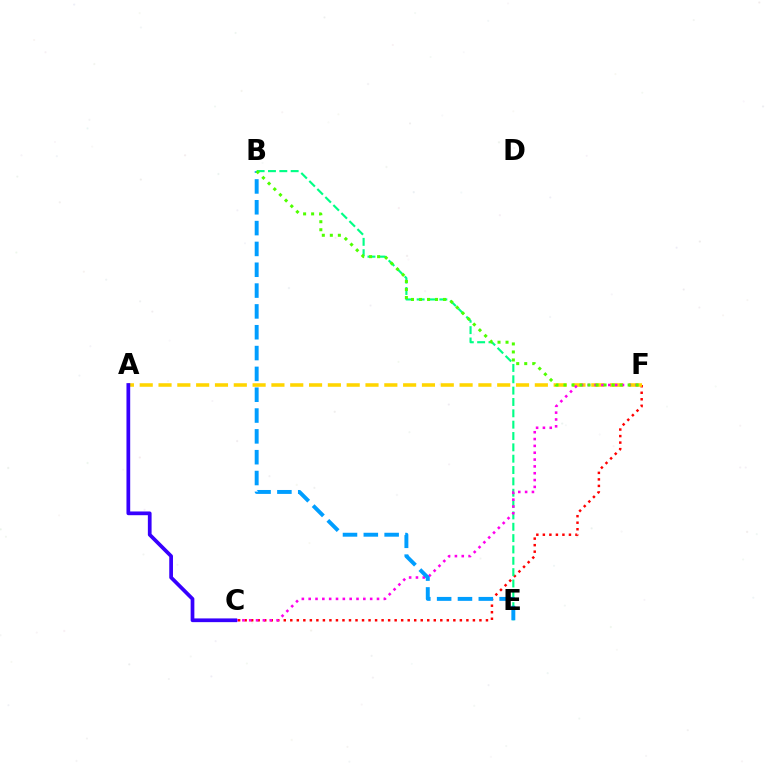{('C', 'F'): [{'color': '#ff0000', 'line_style': 'dotted', 'thickness': 1.77}, {'color': '#ff00ed', 'line_style': 'dotted', 'thickness': 1.86}], ('B', 'E'): [{'color': '#00ff86', 'line_style': 'dashed', 'thickness': 1.54}, {'color': '#009eff', 'line_style': 'dashed', 'thickness': 2.83}], ('A', 'F'): [{'color': '#ffd500', 'line_style': 'dashed', 'thickness': 2.56}], ('A', 'C'): [{'color': '#3700ff', 'line_style': 'solid', 'thickness': 2.69}], ('B', 'F'): [{'color': '#4fff00', 'line_style': 'dotted', 'thickness': 2.18}]}